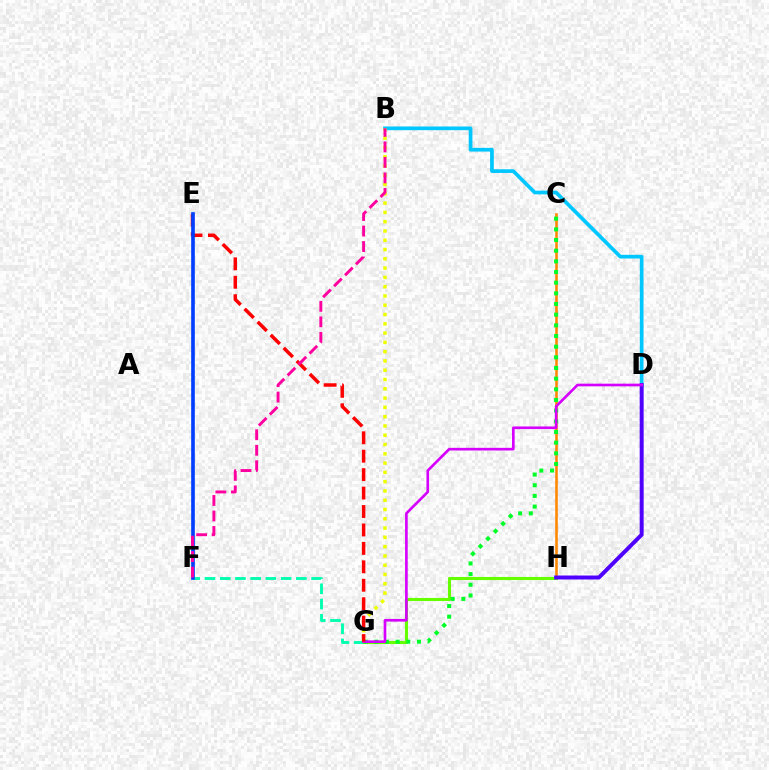{('C', 'H'): [{'color': '#ff8800', 'line_style': 'solid', 'thickness': 1.86}], ('B', 'D'): [{'color': '#00c7ff', 'line_style': 'solid', 'thickness': 2.67}], ('F', 'G'): [{'color': '#00ffaf', 'line_style': 'dashed', 'thickness': 2.07}], ('B', 'G'): [{'color': '#eeff00', 'line_style': 'dotted', 'thickness': 2.52}], ('G', 'H'): [{'color': '#66ff00', 'line_style': 'solid', 'thickness': 2.22}], ('D', 'H'): [{'color': '#4f00ff', 'line_style': 'solid', 'thickness': 2.85}], ('C', 'G'): [{'color': '#00ff27', 'line_style': 'dotted', 'thickness': 2.9}], ('D', 'G'): [{'color': '#d600ff', 'line_style': 'solid', 'thickness': 1.9}], ('E', 'G'): [{'color': '#ff0000', 'line_style': 'dashed', 'thickness': 2.5}], ('E', 'F'): [{'color': '#003fff', 'line_style': 'solid', 'thickness': 2.62}], ('B', 'F'): [{'color': '#ff00a0', 'line_style': 'dashed', 'thickness': 2.11}]}